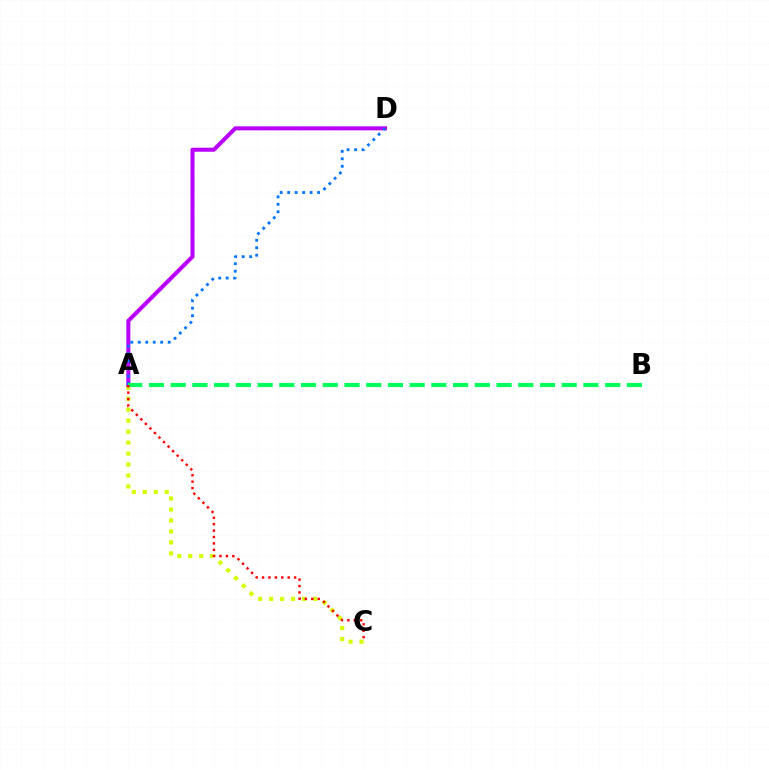{('A', 'C'): [{'color': '#d1ff00', 'line_style': 'dotted', 'thickness': 2.98}, {'color': '#ff0000', 'line_style': 'dotted', 'thickness': 1.74}], ('A', 'D'): [{'color': '#b900ff', 'line_style': 'solid', 'thickness': 2.9}, {'color': '#0074ff', 'line_style': 'dotted', 'thickness': 2.03}], ('A', 'B'): [{'color': '#00ff5c', 'line_style': 'dashed', 'thickness': 2.95}]}